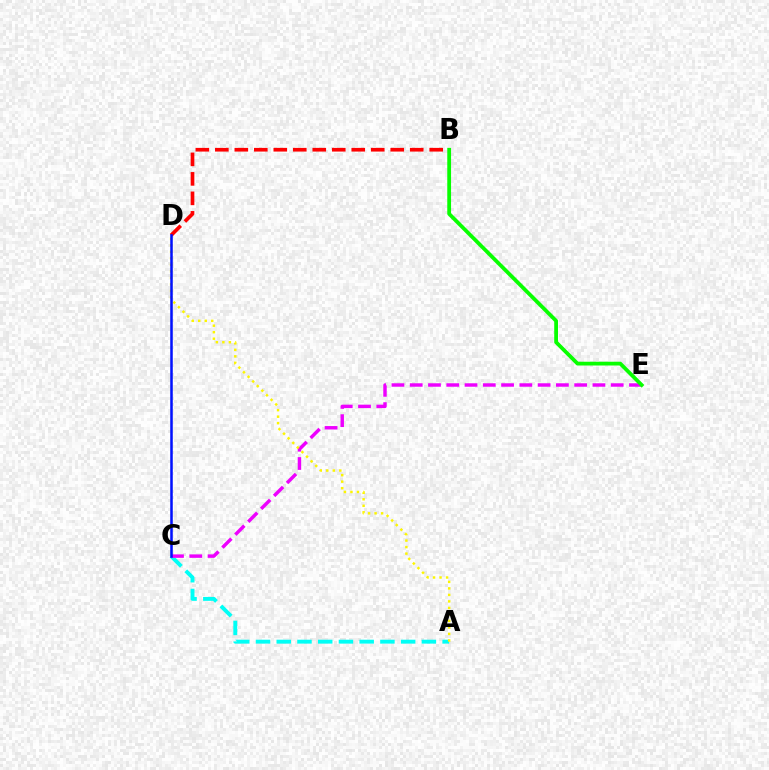{('A', 'C'): [{'color': '#00fff6', 'line_style': 'dashed', 'thickness': 2.82}], ('C', 'E'): [{'color': '#ee00ff', 'line_style': 'dashed', 'thickness': 2.48}], ('B', 'D'): [{'color': '#ff0000', 'line_style': 'dashed', 'thickness': 2.65}], ('B', 'E'): [{'color': '#08ff00', 'line_style': 'solid', 'thickness': 2.73}], ('A', 'D'): [{'color': '#fcf500', 'line_style': 'dotted', 'thickness': 1.77}], ('C', 'D'): [{'color': '#0010ff', 'line_style': 'solid', 'thickness': 1.82}]}